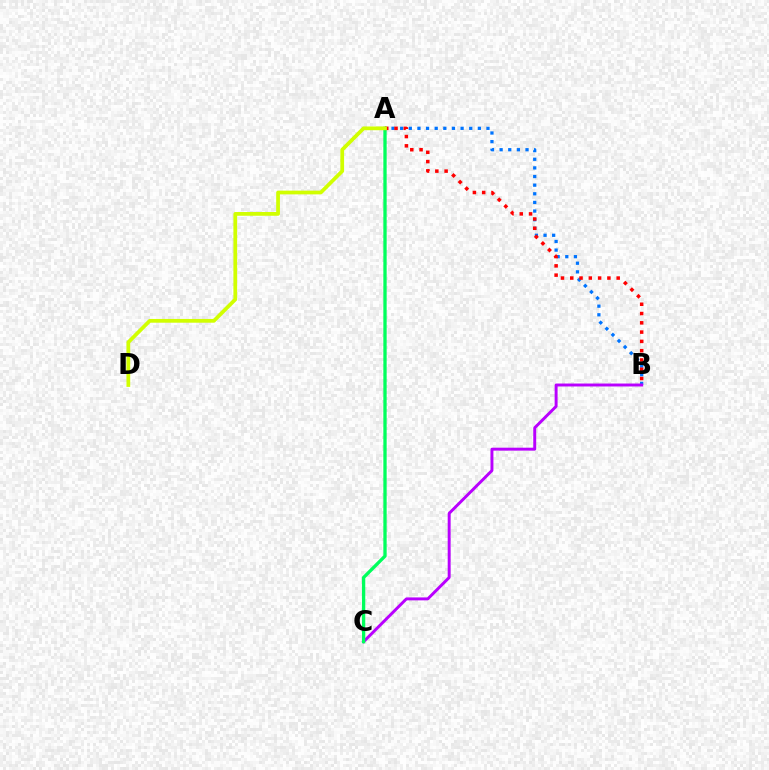{('A', 'B'): [{'color': '#0074ff', 'line_style': 'dotted', 'thickness': 2.35}, {'color': '#ff0000', 'line_style': 'dotted', 'thickness': 2.52}], ('B', 'C'): [{'color': '#b900ff', 'line_style': 'solid', 'thickness': 2.12}], ('A', 'C'): [{'color': '#00ff5c', 'line_style': 'solid', 'thickness': 2.38}], ('A', 'D'): [{'color': '#d1ff00', 'line_style': 'solid', 'thickness': 2.7}]}